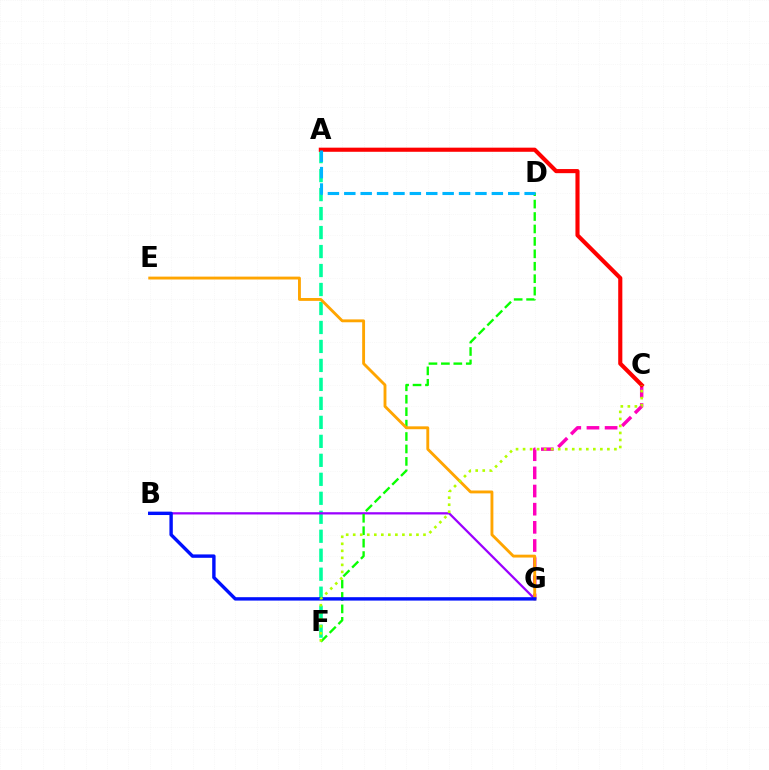{('A', 'F'): [{'color': '#00ff9d', 'line_style': 'dashed', 'thickness': 2.58}], ('C', 'G'): [{'color': '#ff00bd', 'line_style': 'dashed', 'thickness': 2.47}], ('B', 'G'): [{'color': '#9b00ff', 'line_style': 'solid', 'thickness': 1.62}, {'color': '#0010ff', 'line_style': 'solid', 'thickness': 2.44}], ('D', 'F'): [{'color': '#08ff00', 'line_style': 'dashed', 'thickness': 1.69}], ('A', 'C'): [{'color': '#ff0000', 'line_style': 'solid', 'thickness': 2.97}], ('E', 'G'): [{'color': '#ffa500', 'line_style': 'solid', 'thickness': 2.07}], ('A', 'D'): [{'color': '#00b5ff', 'line_style': 'dashed', 'thickness': 2.23}], ('C', 'F'): [{'color': '#b3ff00', 'line_style': 'dotted', 'thickness': 1.91}]}